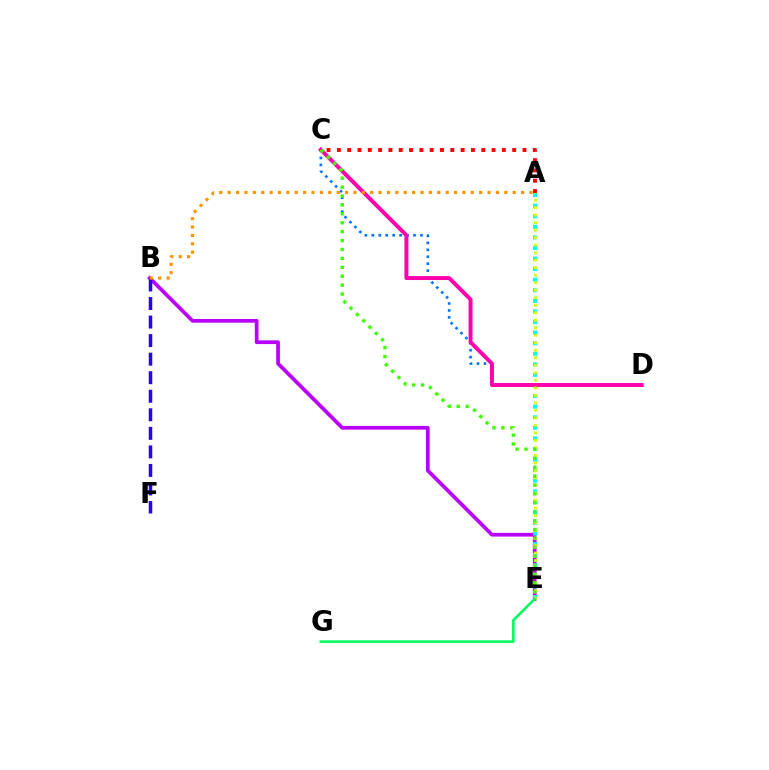{('B', 'E'): [{'color': '#b900ff', 'line_style': 'solid', 'thickness': 2.67}], ('A', 'E'): [{'color': '#00fff6', 'line_style': 'dotted', 'thickness': 2.87}, {'color': '#d1ff00', 'line_style': 'dotted', 'thickness': 2.04}], ('B', 'F'): [{'color': '#2500ff', 'line_style': 'dashed', 'thickness': 2.52}], ('C', 'D'): [{'color': '#0074ff', 'line_style': 'dotted', 'thickness': 1.89}, {'color': '#ff00ac', 'line_style': 'solid', 'thickness': 2.84}], ('A', 'C'): [{'color': '#ff0000', 'line_style': 'dotted', 'thickness': 2.8}], ('C', 'E'): [{'color': '#3dff00', 'line_style': 'dotted', 'thickness': 2.42}], ('A', 'B'): [{'color': '#ff9400', 'line_style': 'dotted', 'thickness': 2.28}], ('E', 'G'): [{'color': '#00ff5c', 'line_style': 'solid', 'thickness': 1.87}]}